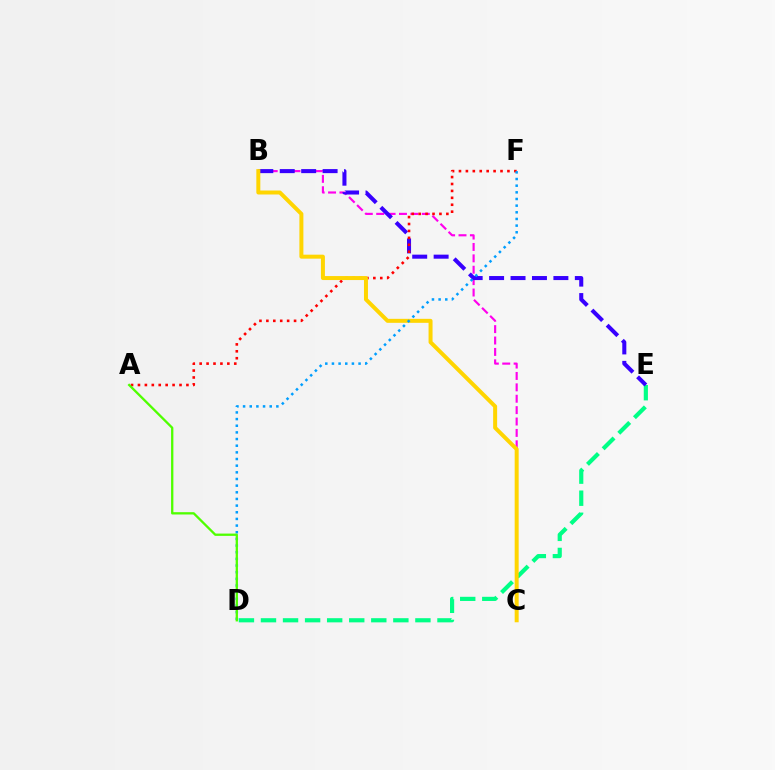{('D', 'E'): [{'color': '#00ff86', 'line_style': 'dashed', 'thickness': 3.0}], ('B', 'C'): [{'color': '#ff00ed', 'line_style': 'dashed', 'thickness': 1.55}, {'color': '#ffd500', 'line_style': 'solid', 'thickness': 2.87}], ('B', 'E'): [{'color': '#3700ff', 'line_style': 'dashed', 'thickness': 2.91}], ('A', 'F'): [{'color': '#ff0000', 'line_style': 'dotted', 'thickness': 1.88}], ('D', 'F'): [{'color': '#009eff', 'line_style': 'dotted', 'thickness': 1.81}], ('A', 'D'): [{'color': '#4fff00', 'line_style': 'solid', 'thickness': 1.66}]}